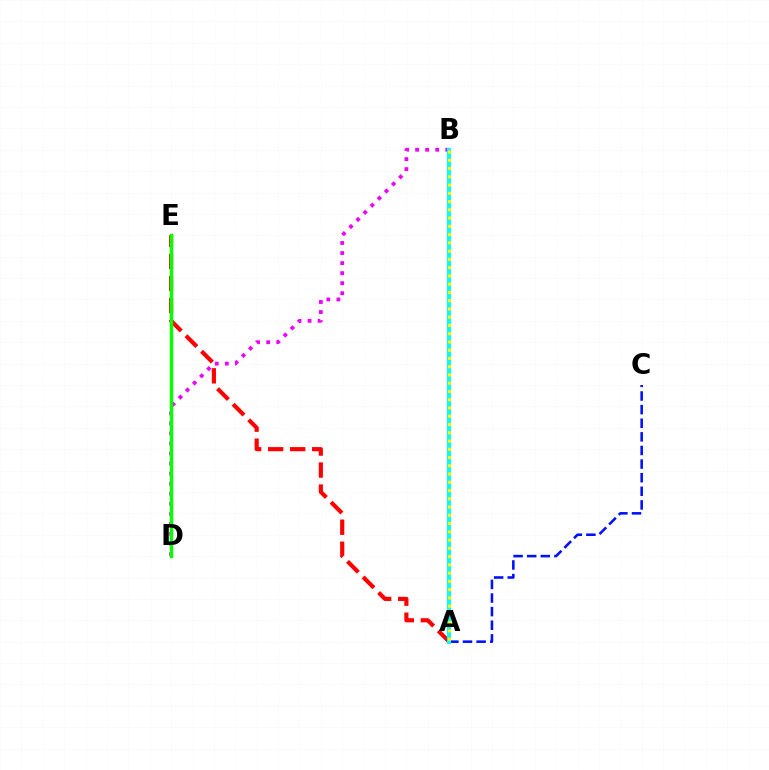{('B', 'D'): [{'color': '#ee00ff', 'line_style': 'dotted', 'thickness': 2.73}], ('A', 'E'): [{'color': '#ff0000', 'line_style': 'dashed', 'thickness': 2.99}], ('D', 'E'): [{'color': '#08ff00', 'line_style': 'solid', 'thickness': 2.51}], ('A', 'C'): [{'color': '#0010ff', 'line_style': 'dashed', 'thickness': 1.85}], ('A', 'B'): [{'color': '#00fff6', 'line_style': 'solid', 'thickness': 2.94}, {'color': '#fcf500', 'line_style': 'dotted', 'thickness': 2.24}]}